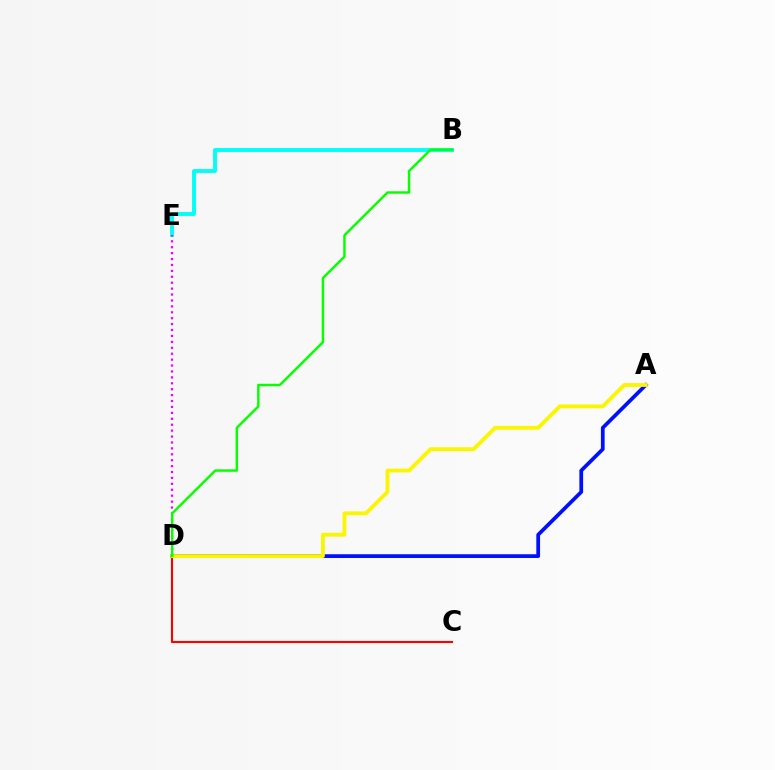{('A', 'D'): [{'color': '#0010ff', 'line_style': 'solid', 'thickness': 2.69}, {'color': '#fcf500', 'line_style': 'solid', 'thickness': 2.76}], ('C', 'D'): [{'color': '#ff0000', 'line_style': 'solid', 'thickness': 1.53}], ('B', 'E'): [{'color': '#00fff6', 'line_style': 'solid', 'thickness': 2.8}], ('D', 'E'): [{'color': '#ee00ff', 'line_style': 'dotted', 'thickness': 1.61}], ('B', 'D'): [{'color': '#08ff00', 'line_style': 'solid', 'thickness': 1.76}]}